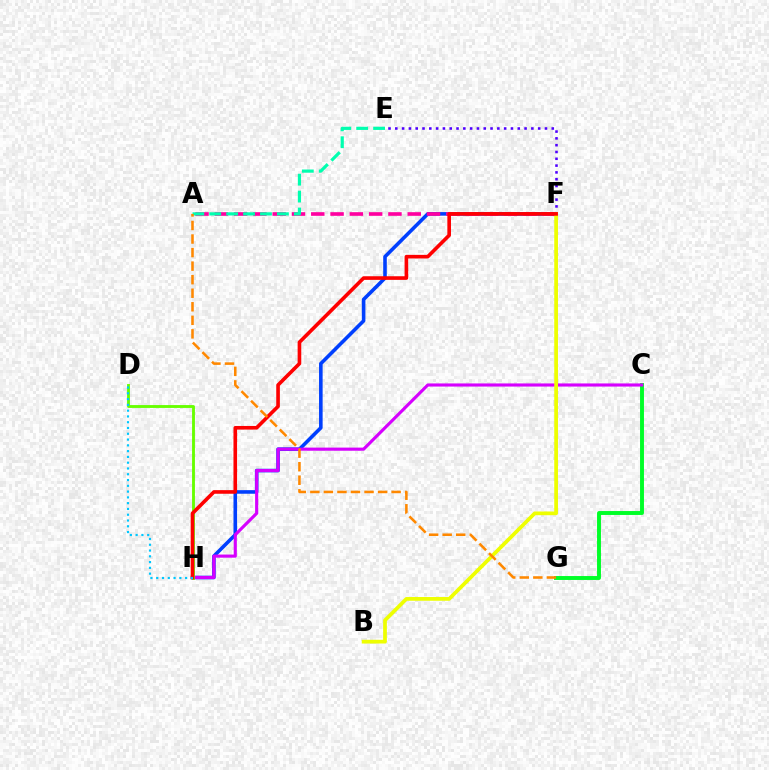{('F', 'H'): [{'color': '#003fff', 'line_style': 'solid', 'thickness': 2.58}, {'color': '#ff0000', 'line_style': 'solid', 'thickness': 2.61}], ('C', 'G'): [{'color': '#00ff27', 'line_style': 'solid', 'thickness': 2.82}], ('A', 'F'): [{'color': '#ff00a0', 'line_style': 'dashed', 'thickness': 2.62}], ('C', 'H'): [{'color': '#d600ff', 'line_style': 'solid', 'thickness': 2.25}], ('E', 'F'): [{'color': '#4f00ff', 'line_style': 'dotted', 'thickness': 1.85}], ('D', 'H'): [{'color': '#66ff00', 'line_style': 'solid', 'thickness': 2.06}, {'color': '#00c7ff', 'line_style': 'dotted', 'thickness': 1.57}], ('B', 'F'): [{'color': '#eeff00', 'line_style': 'solid', 'thickness': 2.68}], ('A', 'E'): [{'color': '#00ffaf', 'line_style': 'dashed', 'thickness': 2.3}], ('A', 'G'): [{'color': '#ff8800', 'line_style': 'dashed', 'thickness': 1.84}]}